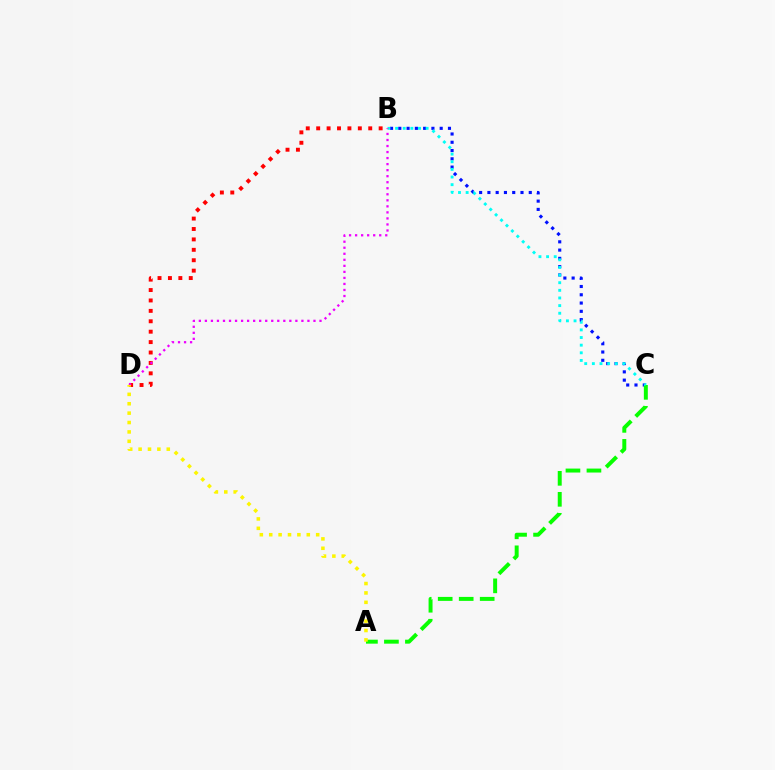{('B', 'C'): [{'color': '#0010ff', 'line_style': 'dotted', 'thickness': 2.25}, {'color': '#00fff6', 'line_style': 'dotted', 'thickness': 2.07}], ('A', 'C'): [{'color': '#08ff00', 'line_style': 'dashed', 'thickness': 2.85}], ('B', 'D'): [{'color': '#ff0000', 'line_style': 'dotted', 'thickness': 2.83}, {'color': '#ee00ff', 'line_style': 'dotted', 'thickness': 1.64}], ('A', 'D'): [{'color': '#fcf500', 'line_style': 'dotted', 'thickness': 2.55}]}